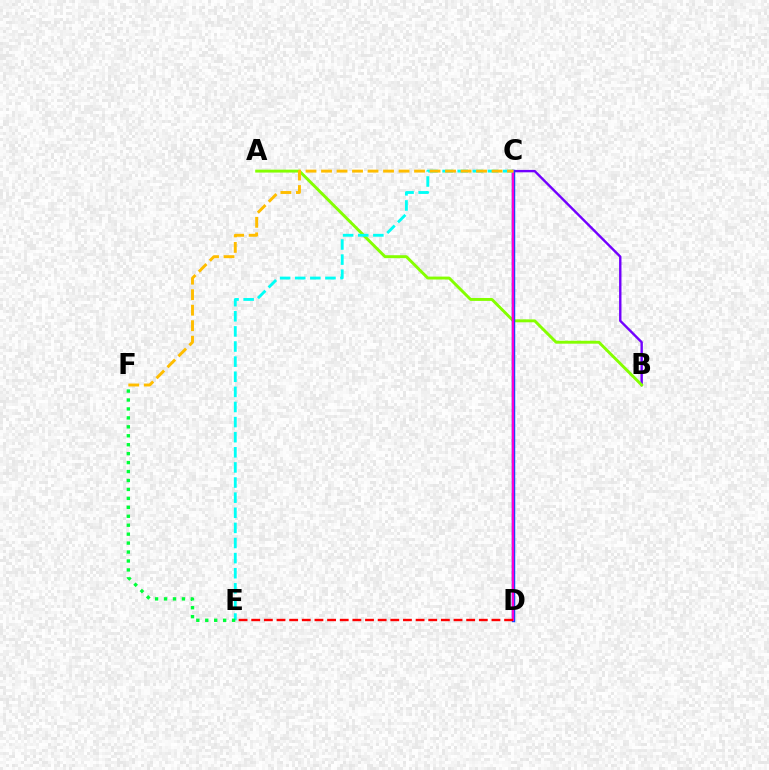{('B', 'C'): [{'color': '#7200ff', 'line_style': 'solid', 'thickness': 1.72}], ('A', 'B'): [{'color': '#84ff00', 'line_style': 'solid', 'thickness': 2.1}], ('C', 'D'): [{'color': '#004bff', 'line_style': 'solid', 'thickness': 2.49}, {'color': '#ff00cf', 'line_style': 'solid', 'thickness': 1.69}], ('C', 'E'): [{'color': '#00fff6', 'line_style': 'dashed', 'thickness': 2.05}], ('C', 'F'): [{'color': '#ffbd00', 'line_style': 'dashed', 'thickness': 2.11}], ('D', 'E'): [{'color': '#ff0000', 'line_style': 'dashed', 'thickness': 1.72}], ('E', 'F'): [{'color': '#00ff39', 'line_style': 'dotted', 'thickness': 2.43}]}